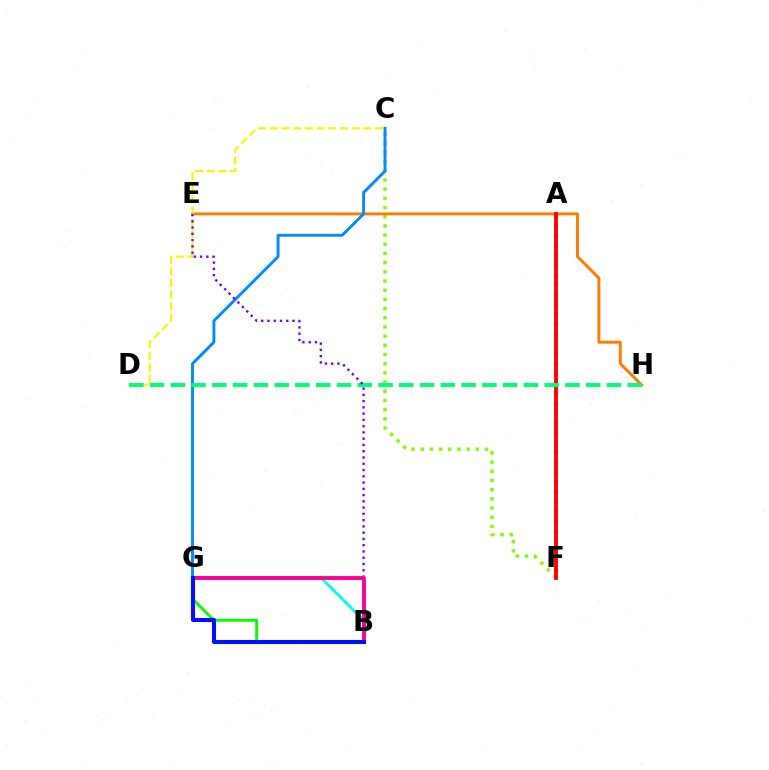{('C', 'F'): [{'color': '#84ff00', 'line_style': 'dotted', 'thickness': 2.49}], ('B', 'G'): [{'color': '#08ff00', 'line_style': 'solid', 'thickness': 2.06}, {'color': '#00fff6', 'line_style': 'solid', 'thickness': 2.01}, {'color': '#ff0094', 'line_style': 'solid', 'thickness': 2.8}, {'color': '#0010ff', 'line_style': 'solid', 'thickness': 2.93}], ('E', 'H'): [{'color': '#ff7c00', 'line_style': 'solid', 'thickness': 2.11}], ('A', 'F'): [{'color': '#ee00ff', 'line_style': 'dotted', 'thickness': 2.68}, {'color': '#ff0000', 'line_style': 'solid', 'thickness': 2.76}], ('C', 'D'): [{'color': '#fcf500', 'line_style': 'dashed', 'thickness': 1.58}], ('C', 'G'): [{'color': '#008cff', 'line_style': 'solid', 'thickness': 2.09}], ('D', 'H'): [{'color': '#00ff74', 'line_style': 'dashed', 'thickness': 2.82}], ('B', 'E'): [{'color': '#7200ff', 'line_style': 'dotted', 'thickness': 1.7}]}